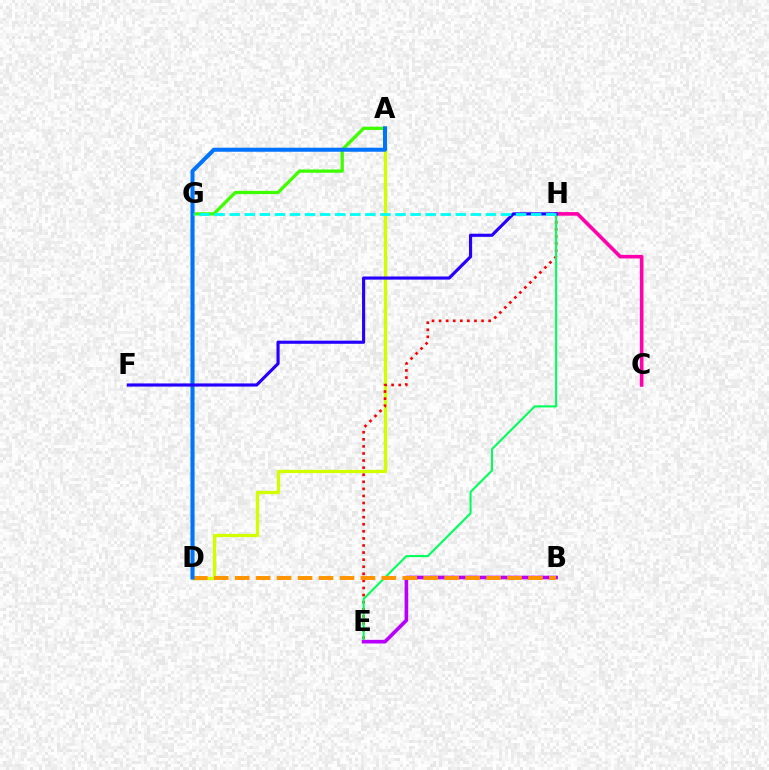{('A', 'D'): [{'color': '#d1ff00', 'line_style': 'solid', 'thickness': 2.37}, {'color': '#3dff00', 'line_style': 'solid', 'thickness': 2.35}, {'color': '#0074ff', 'line_style': 'solid', 'thickness': 2.9}], ('C', 'H'): [{'color': '#ff00ac', 'line_style': 'solid', 'thickness': 2.59}], ('E', 'H'): [{'color': '#ff0000', 'line_style': 'dotted', 'thickness': 1.92}, {'color': '#00ff5c', 'line_style': 'solid', 'thickness': 1.5}], ('B', 'E'): [{'color': '#b900ff', 'line_style': 'solid', 'thickness': 2.62}], ('B', 'D'): [{'color': '#ff9400', 'line_style': 'dashed', 'thickness': 2.85}], ('F', 'H'): [{'color': '#2500ff', 'line_style': 'solid', 'thickness': 2.26}], ('G', 'H'): [{'color': '#00fff6', 'line_style': 'dashed', 'thickness': 2.05}]}